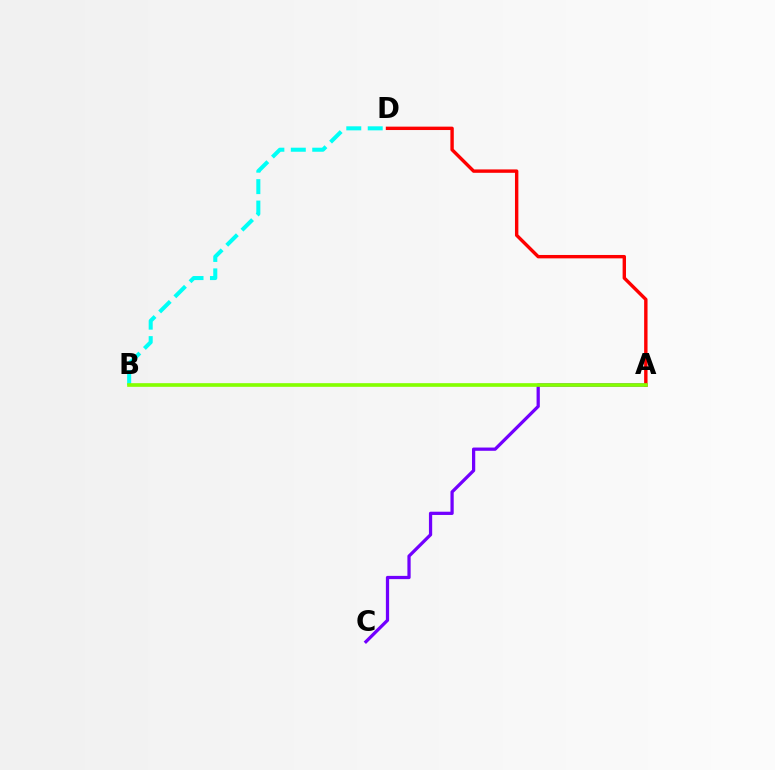{('A', 'C'): [{'color': '#7200ff', 'line_style': 'solid', 'thickness': 2.34}], ('B', 'D'): [{'color': '#00fff6', 'line_style': 'dashed', 'thickness': 2.91}], ('A', 'D'): [{'color': '#ff0000', 'line_style': 'solid', 'thickness': 2.44}], ('A', 'B'): [{'color': '#84ff00', 'line_style': 'solid', 'thickness': 2.63}]}